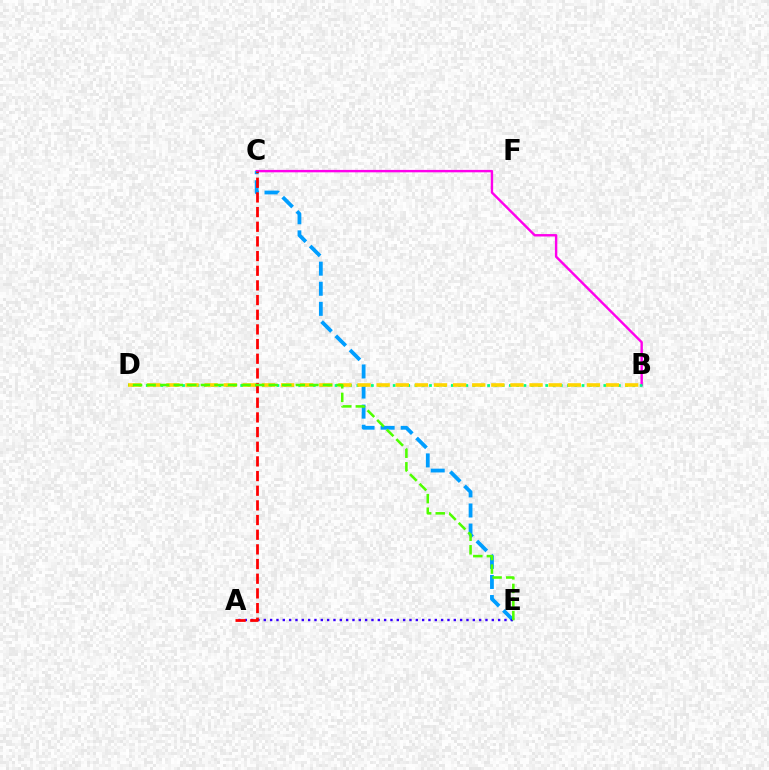{('B', 'C'): [{'color': '#ff00ed', 'line_style': 'solid', 'thickness': 1.74}], ('B', 'D'): [{'color': '#00ff86', 'line_style': 'dotted', 'thickness': 1.97}, {'color': '#ffd500', 'line_style': 'dashed', 'thickness': 2.6}], ('C', 'E'): [{'color': '#009eff', 'line_style': 'dashed', 'thickness': 2.73}], ('A', 'E'): [{'color': '#3700ff', 'line_style': 'dotted', 'thickness': 1.72}], ('A', 'C'): [{'color': '#ff0000', 'line_style': 'dashed', 'thickness': 1.99}], ('D', 'E'): [{'color': '#4fff00', 'line_style': 'dashed', 'thickness': 1.84}]}